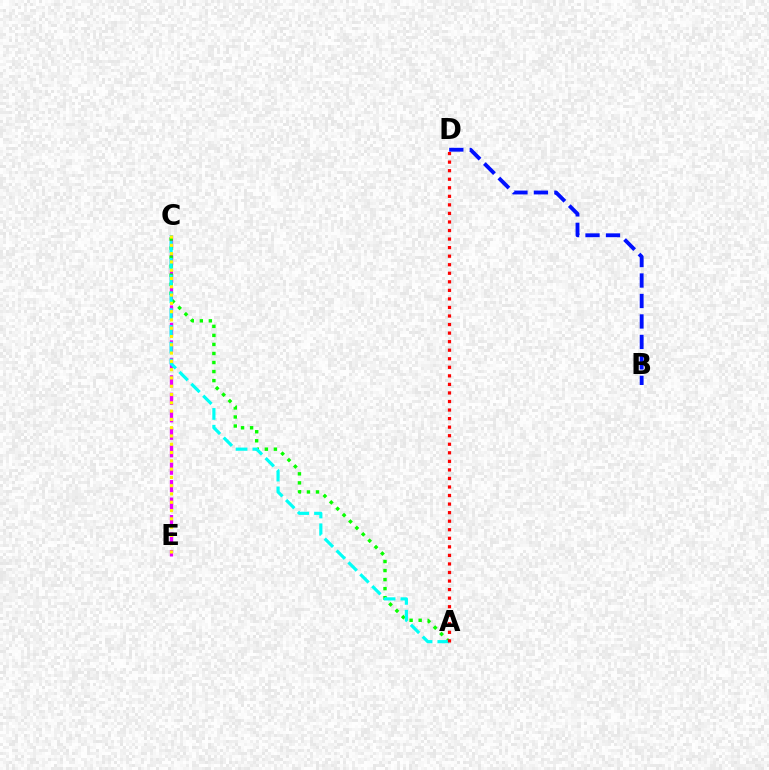{('C', 'E'): [{'color': '#ee00ff', 'line_style': 'dashed', 'thickness': 2.37}, {'color': '#fcf500', 'line_style': 'dotted', 'thickness': 2.25}], ('A', 'C'): [{'color': '#08ff00', 'line_style': 'dotted', 'thickness': 2.46}, {'color': '#00fff6', 'line_style': 'dashed', 'thickness': 2.28}], ('B', 'D'): [{'color': '#0010ff', 'line_style': 'dashed', 'thickness': 2.78}], ('A', 'D'): [{'color': '#ff0000', 'line_style': 'dotted', 'thickness': 2.32}]}